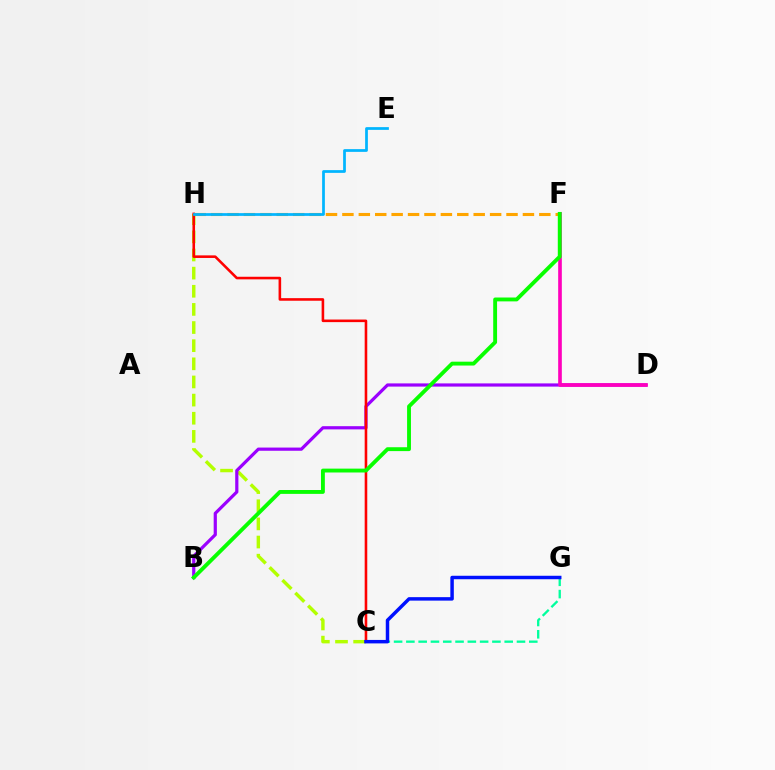{('C', 'H'): [{'color': '#b3ff00', 'line_style': 'dashed', 'thickness': 2.46}, {'color': '#ff0000', 'line_style': 'solid', 'thickness': 1.86}], ('B', 'D'): [{'color': '#9b00ff', 'line_style': 'solid', 'thickness': 2.3}], ('F', 'H'): [{'color': '#ffa500', 'line_style': 'dashed', 'thickness': 2.23}], ('D', 'F'): [{'color': '#ff00bd', 'line_style': 'solid', 'thickness': 2.63}], ('B', 'F'): [{'color': '#08ff00', 'line_style': 'solid', 'thickness': 2.78}], ('C', 'G'): [{'color': '#00ff9d', 'line_style': 'dashed', 'thickness': 1.67}, {'color': '#0010ff', 'line_style': 'solid', 'thickness': 2.5}], ('E', 'H'): [{'color': '#00b5ff', 'line_style': 'solid', 'thickness': 1.97}]}